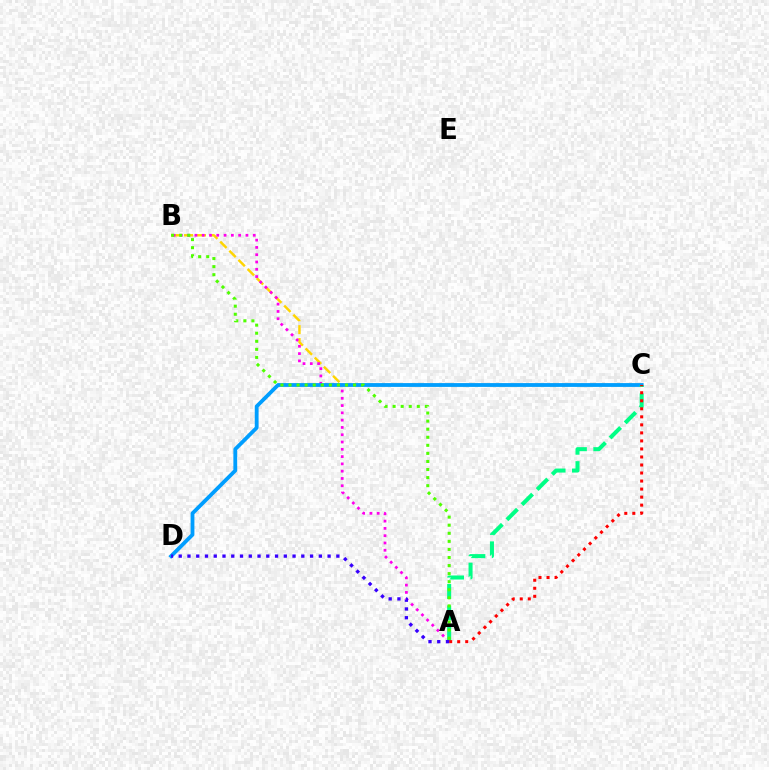{('B', 'C'): [{'color': '#ffd500', 'line_style': 'dashed', 'thickness': 1.76}], ('A', 'B'): [{'color': '#ff00ed', 'line_style': 'dotted', 'thickness': 1.98}, {'color': '#4fff00', 'line_style': 'dotted', 'thickness': 2.19}], ('C', 'D'): [{'color': '#009eff', 'line_style': 'solid', 'thickness': 2.74}], ('A', 'C'): [{'color': '#00ff86', 'line_style': 'dashed', 'thickness': 2.9}, {'color': '#ff0000', 'line_style': 'dotted', 'thickness': 2.18}], ('A', 'D'): [{'color': '#3700ff', 'line_style': 'dotted', 'thickness': 2.38}]}